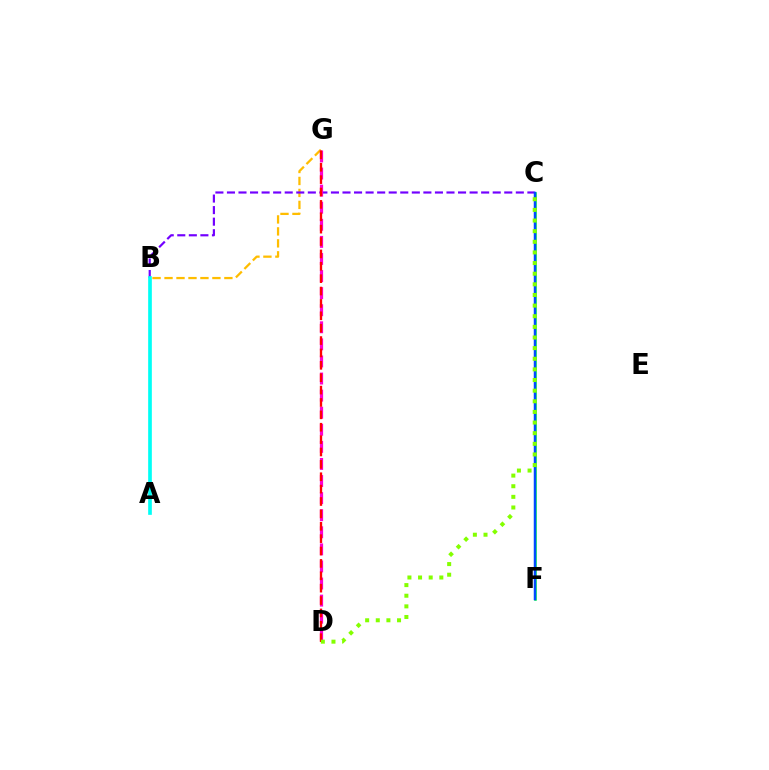{('C', 'F'): [{'color': '#00ff39', 'line_style': 'solid', 'thickness': 1.81}, {'color': '#004bff', 'line_style': 'solid', 'thickness': 1.8}], ('B', 'G'): [{'color': '#ffbd00', 'line_style': 'dashed', 'thickness': 1.63}], ('B', 'C'): [{'color': '#7200ff', 'line_style': 'dashed', 'thickness': 1.57}], ('D', 'G'): [{'color': '#ff00cf', 'line_style': 'dashed', 'thickness': 2.32}, {'color': '#ff0000', 'line_style': 'dashed', 'thickness': 1.68}], ('A', 'B'): [{'color': '#00fff6', 'line_style': 'solid', 'thickness': 2.64}], ('C', 'D'): [{'color': '#84ff00', 'line_style': 'dotted', 'thickness': 2.89}]}